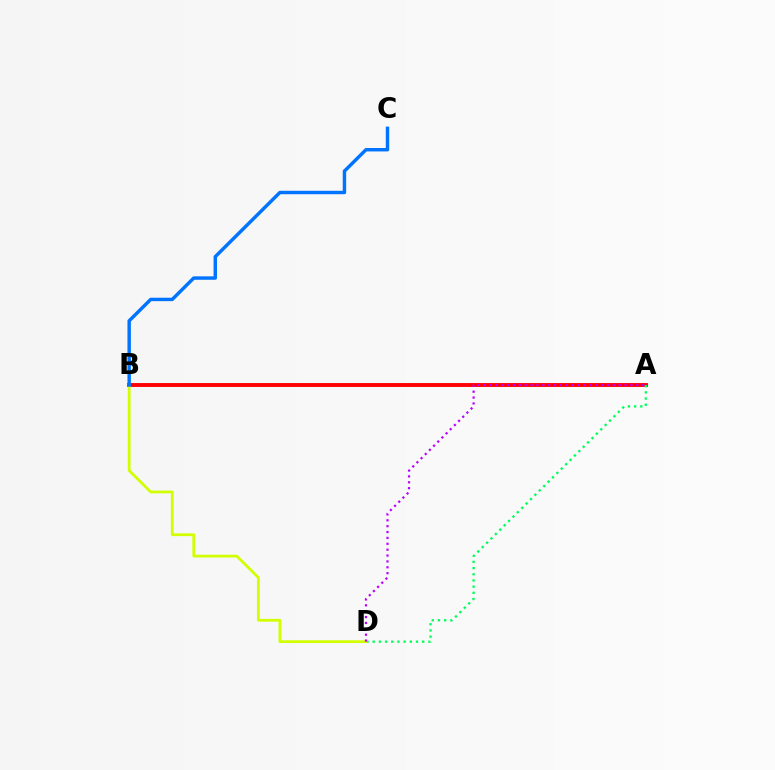{('A', 'B'): [{'color': '#ff0000', 'line_style': 'solid', 'thickness': 2.8}], ('A', 'D'): [{'color': '#00ff5c', 'line_style': 'dotted', 'thickness': 1.68}, {'color': '#b900ff', 'line_style': 'dotted', 'thickness': 1.6}], ('B', 'D'): [{'color': '#d1ff00', 'line_style': 'solid', 'thickness': 1.99}], ('B', 'C'): [{'color': '#0074ff', 'line_style': 'solid', 'thickness': 2.47}]}